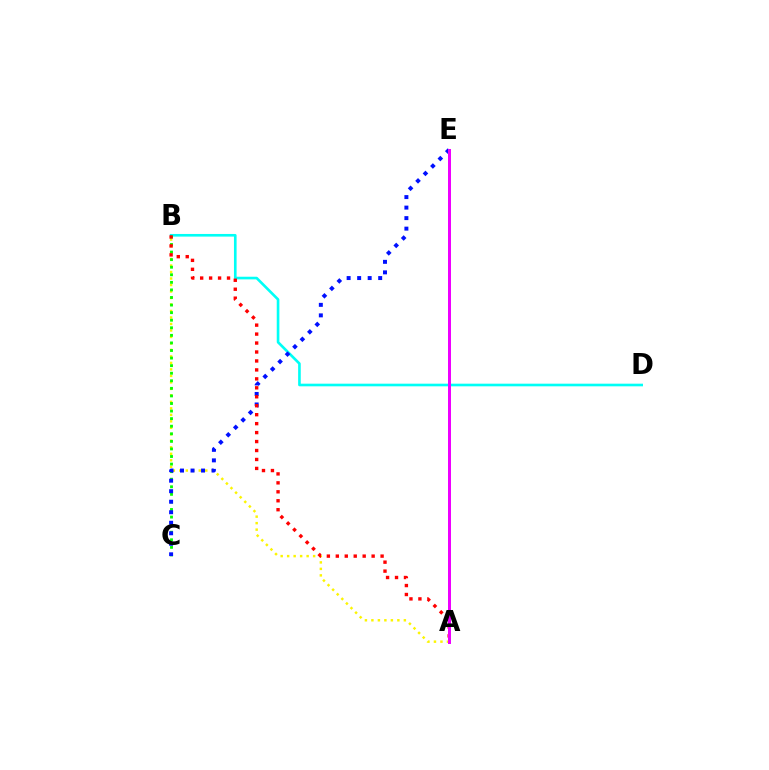{('B', 'D'): [{'color': '#00fff6', 'line_style': 'solid', 'thickness': 1.9}], ('A', 'B'): [{'color': '#fcf500', 'line_style': 'dotted', 'thickness': 1.76}, {'color': '#ff0000', 'line_style': 'dotted', 'thickness': 2.43}], ('B', 'C'): [{'color': '#08ff00', 'line_style': 'dotted', 'thickness': 2.06}], ('C', 'E'): [{'color': '#0010ff', 'line_style': 'dotted', 'thickness': 2.86}], ('A', 'E'): [{'color': '#ee00ff', 'line_style': 'solid', 'thickness': 2.15}]}